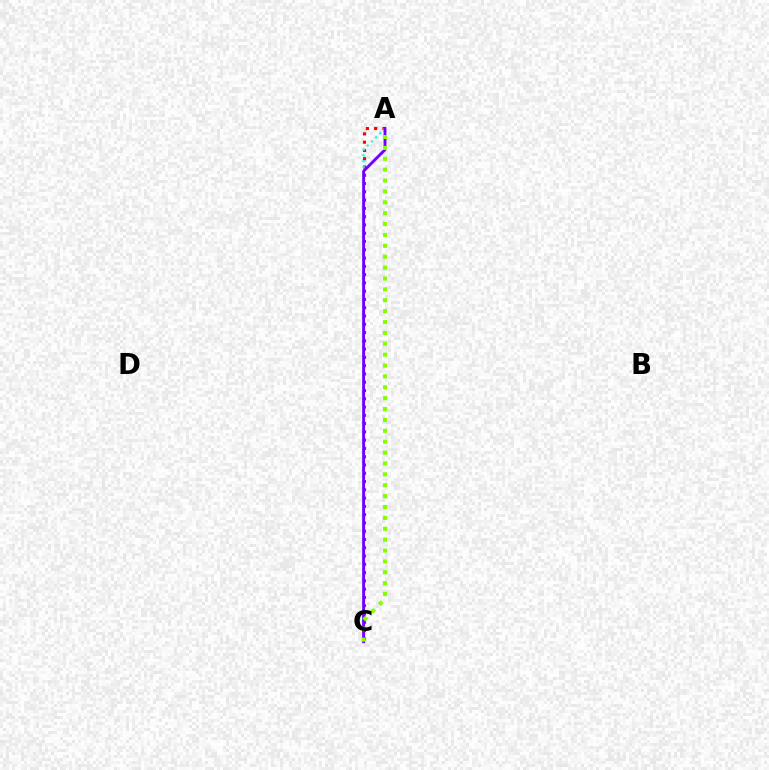{('A', 'C'): [{'color': '#ff0000', 'line_style': 'dotted', 'thickness': 2.25}, {'color': '#00fff6', 'line_style': 'dotted', 'thickness': 1.58}, {'color': '#7200ff', 'line_style': 'solid', 'thickness': 2.08}, {'color': '#84ff00', 'line_style': 'dotted', 'thickness': 2.96}]}